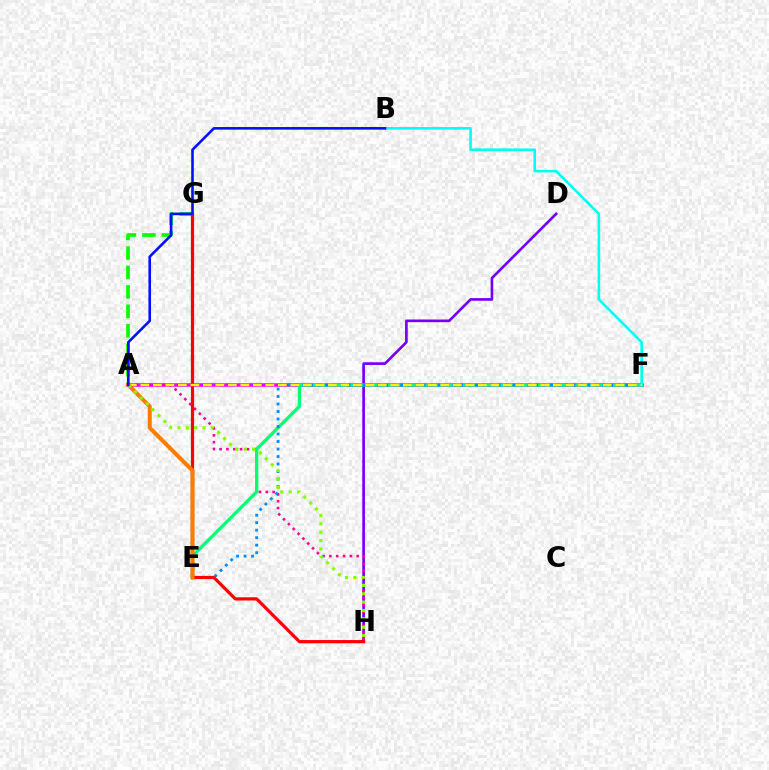{('A', 'G'): [{'color': '#08ff00', 'line_style': 'dashed', 'thickness': 2.64}], ('D', 'H'): [{'color': '#7200ff', 'line_style': 'solid', 'thickness': 1.91}], ('A', 'F'): [{'color': '#ee00ff', 'line_style': 'solid', 'thickness': 2.57}, {'color': '#fcf500', 'line_style': 'dashed', 'thickness': 1.7}], ('A', 'H'): [{'color': '#ff0094', 'line_style': 'dotted', 'thickness': 1.86}, {'color': '#84ff00', 'line_style': 'dotted', 'thickness': 2.27}], ('E', 'F'): [{'color': '#00ff74', 'line_style': 'solid', 'thickness': 2.37}, {'color': '#008cff', 'line_style': 'dotted', 'thickness': 2.04}], ('B', 'F'): [{'color': '#00fff6', 'line_style': 'solid', 'thickness': 1.87}], ('G', 'H'): [{'color': '#ff0000', 'line_style': 'solid', 'thickness': 2.31}], ('A', 'E'): [{'color': '#ff7c00', 'line_style': 'solid', 'thickness': 2.94}], ('A', 'B'): [{'color': '#0010ff', 'line_style': 'solid', 'thickness': 1.87}]}